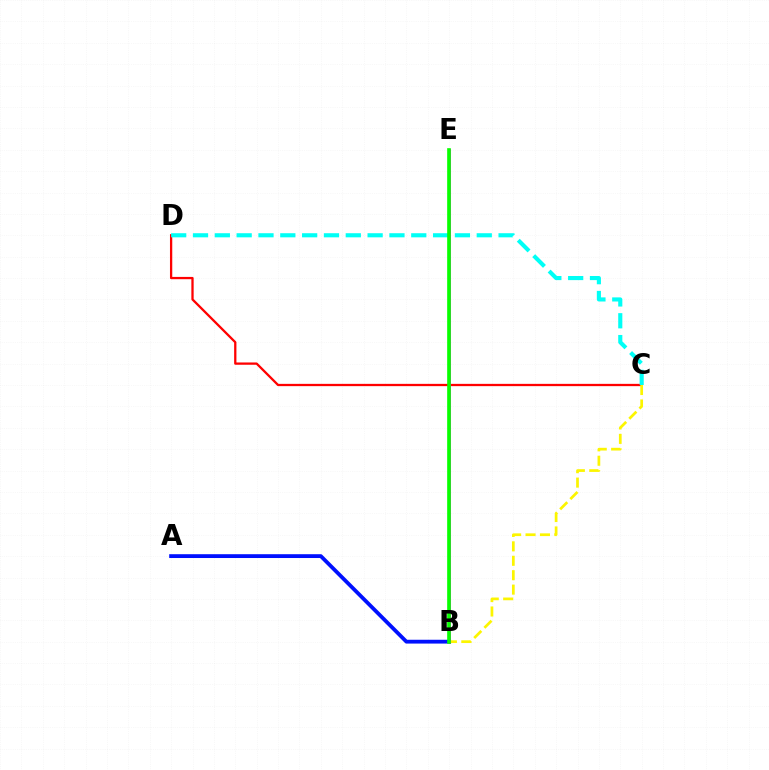{('C', 'D'): [{'color': '#ff0000', 'line_style': 'solid', 'thickness': 1.64}, {'color': '#00fff6', 'line_style': 'dashed', 'thickness': 2.97}], ('A', 'B'): [{'color': '#0010ff', 'line_style': 'solid', 'thickness': 2.75}], ('B', 'C'): [{'color': '#fcf500', 'line_style': 'dashed', 'thickness': 1.96}], ('B', 'E'): [{'color': '#ee00ff', 'line_style': 'solid', 'thickness': 2.0}, {'color': '#08ff00', 'line_style': 'solid', 'thickness': 2.63}]}